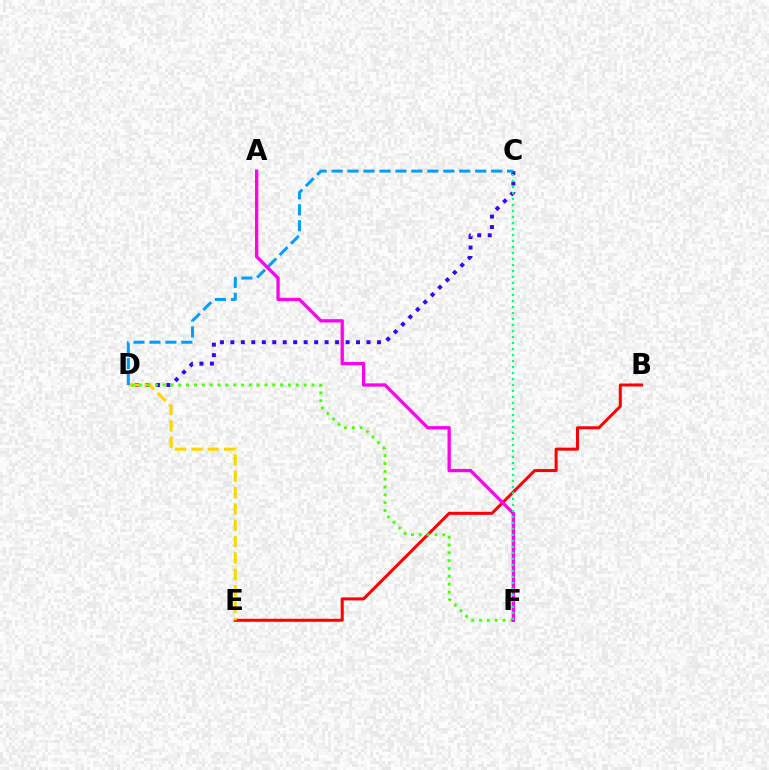{('C', 'D'): [{'color': '#3700ff', 'line_style': 'dotted', 'thickness': 2.85}, {'color': '#009eff', 'line_style': 'dashed', 'thickness': 2.17}], ('B', 'E'): [{'color': '#ff0000', 'line_style': 'solid', 'thickness': 2.18}], ('D', 'E'): [{'color': '#ffd500', 'line_style': 'dashed', 'thickness': 2.22}], ('D', 'F'): [{'color': '#4fff00', 'line_style': 'dotted', 'thickness': 2.13}], ('A', 'F'): [{'color': '#ff00ed', 'line_style': 'solid', 'thickness': 2.38}], ('C', 'F'): [{'color': '#00ff86', 'line_style': 'dotted', 'thickness': 1.63}]}